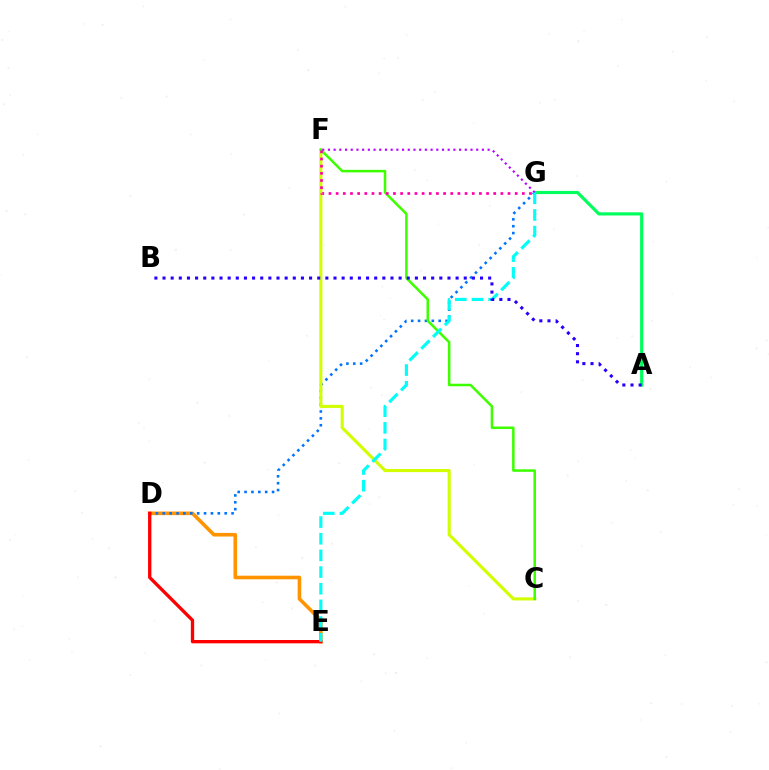{('D', 'E'): [{'color': '#ff9400', 'line_style': 'solid', 'thickness': 2.59}, {'color': '#ff0000', 'line_style': 'solid', 'thickness': 2.39}], ('A', 'G'): [{'color': '#00ff5c', 'line_style': 'solid', 'thickness': 2.28}], ('D', 'G'): [{'color': '#0074ff', 'line_style': 'dotted', 'thickness': 1.87}], ('C', 'F'): [{'color': '#d1ff00', 'line_style': 'solid', 'thickness': 2.23}, {'color': '#3dff00', 'line_style': 'solid', 'thickness': 1.82}], ('F', 'G'): [{'color': '#ff00ac', 'line_style': 'dotted', 'thickness': 1.95}, {'color': '#b900ff', 'line_style': 'dotted', 'thickness': 1.55}], ('E', 'G'): [{'color': '#00fff6', 'line_style': 'dashed', 'thickness': 2.26}], ('A', 'B'): [{'color': '#2500ff', 'line_style': 'dotted', 'thickness': 2.21}]}